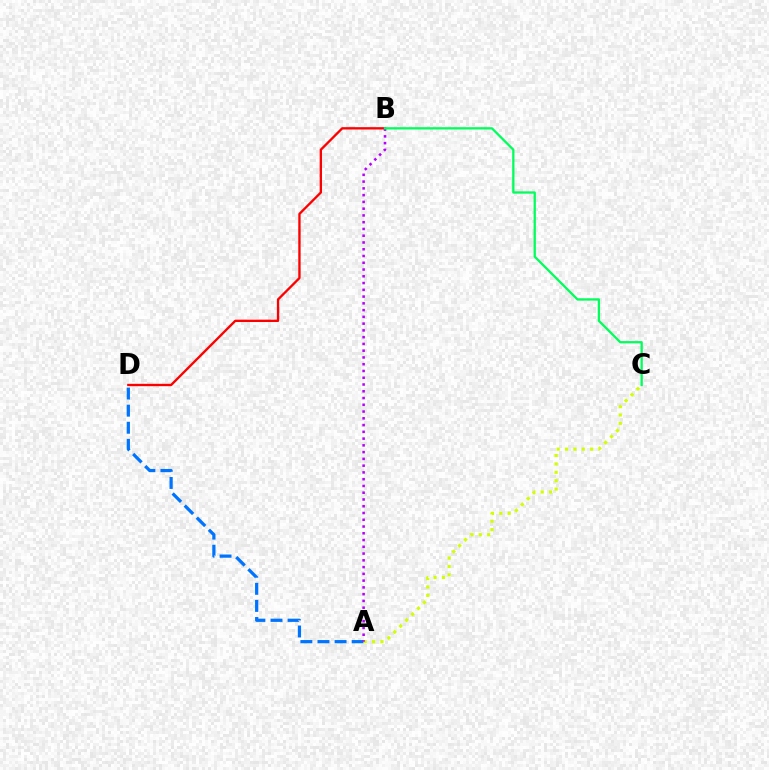{('A', 'D'): [{'color': '#0074ff', 'line_style': 'dashed', 'thickness': 2.32}], ('A', 'C'): [{'color': '#d1ff00', 'line_style': 'dotted', 'thickness': 2.28}], ('B', 'D'): [{'color': '#ff0000', 'line_style': 'solid', 'thickness': 1.69}], ('A', 'B'): [{'color': '#b900ff', 'line_style': 'dotted', 'thickness': 1.84}], ('B', 'C'): [{'color': '#00ff5c', 'line_style': 'solid', 'thickness': 1.65}]}